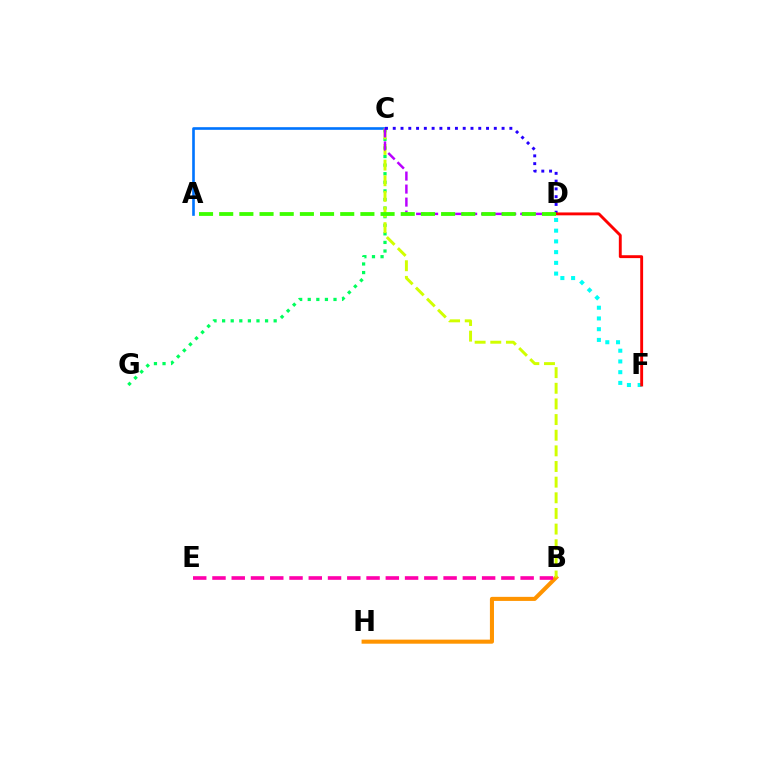{('A', 'C'): [{'color': '#0074ff', 'line_style': 'solid', 'thickness': 1.9}], ('C', 'G'): [{'color': '#00ff5c', 'line_style': 'dotted', 'thickness': 2.33}], ('B', 'H'): [{'color': '#ff9400', 'line_style': 'solid', 'thickness': 2.93}], ('B', 'C'): [{'color': '#d1ff00', 'line_style': 'dashed', 'thickness': 2.13}], ('B', 'E'): [{'color': '#ff00ac', 'line_style': 'dashed', 'thickness': 2.62}], ('D', 'F'): [{'color': '#00fff6', 'line_style': 'dotted', 'thickness': 2.92}, {'color': '#ff0000', 'line_style': 'solid', 'thickness': 2.08}], ('C', 'D'): [{'color': '#b900ff', 'line_style': 'dashed', 'thickness': 1.77}, {'color': '#2500ff', 'line_style': 'dotted', 'thickness': 2.11}], ('A', 'D'): [{'color': '#3dff00', 'line_style': 'dashed', 'thickness': 2.74}]}